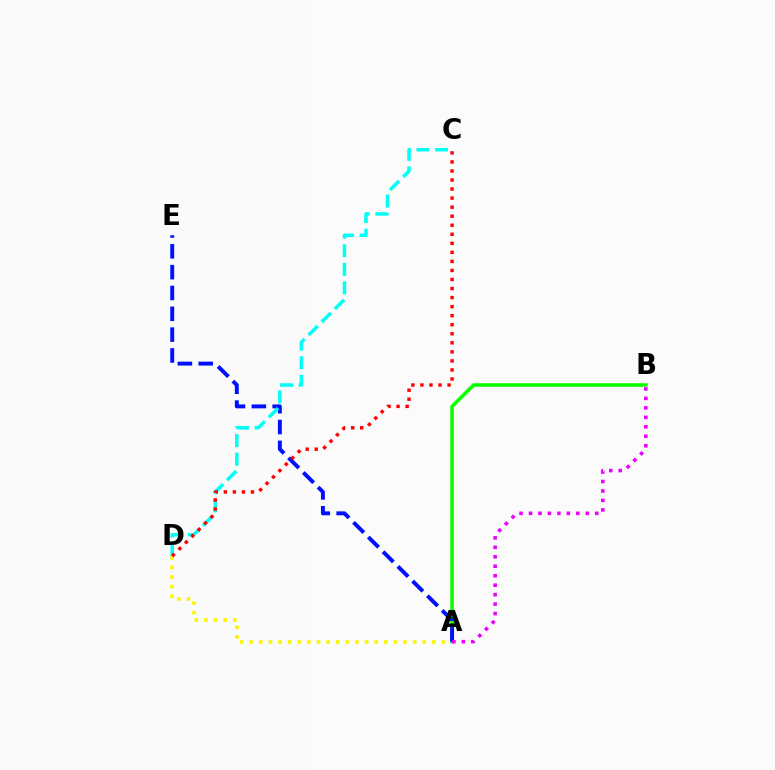{('A', 'D'): [{'color': '#fcf500', 'line_style': 'dotted', 'thickness': 2.61}], ('A', 'B'): [{'color': '#08ff00', 'line_style': 'solid', 'thickness': 2.57}, {'color': '#ee00ff', 'line_style': 'dotted', 'thickness': 2.57}], ('A', 'E'): [{'color': '#0010ff', 'line_style': 'dashed', 'thickness': 2.83}], ('C', 'D'): [{'color': '#00fff6', 'line_style': 'dashed', 'thickness': 2.52}, {'color': '#ff0000', 'line_style': 'dotted', 'thickness': 2.46}]}